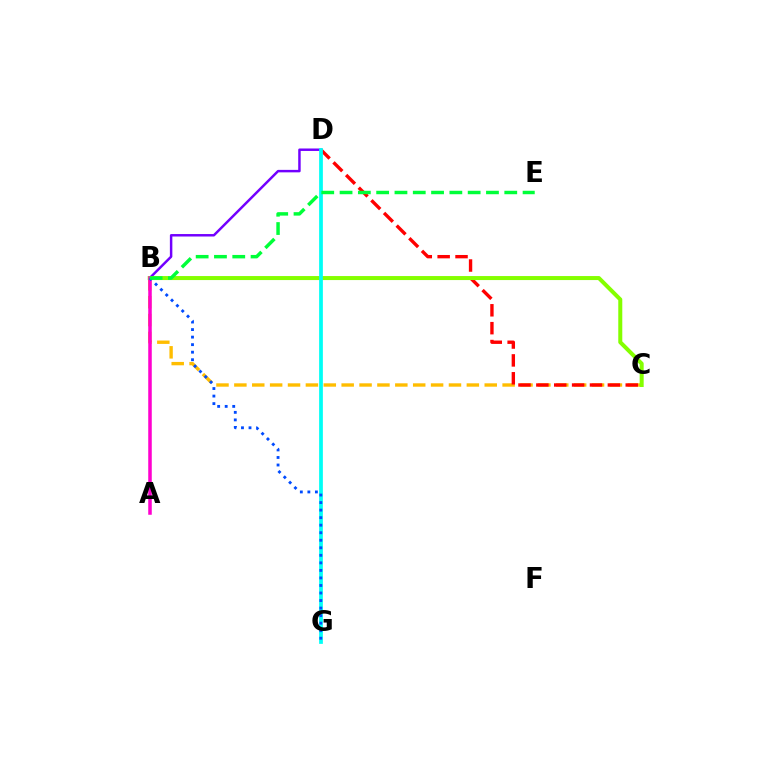{('B', 'C'): [{'color': '#ffbd00', 'line_style': 'dashed', 'thickness': 2.43}, {'color': '#84ff00', 'line_style': 'solid', 'thickness': 2.89}], ('C', 'D'): [{'color': '#ff0000', 'line_style': 'dashed', 'thickness': 2.43}], ('B', 'D'): [{'color': '#7200ff', 'line_style': 'solid', 'thickness': 1.78}], ('A', 'B'): [{'color': '#ff00cf', 'line_style': 'solid', 'thickness': 2.54}], ('D', 'G'): [{'color': '#00fff6', 'line_style': 'solid', 'thickness': 2.69}], ('B', 'G'): [{'color': '#004bff', 'line_style': 'dotted', 'thickness': 2.05}], ('B', 'E'): [{'color': '#00ff39', 'line_style': 'dashed', 'thickness': 2.49}]}